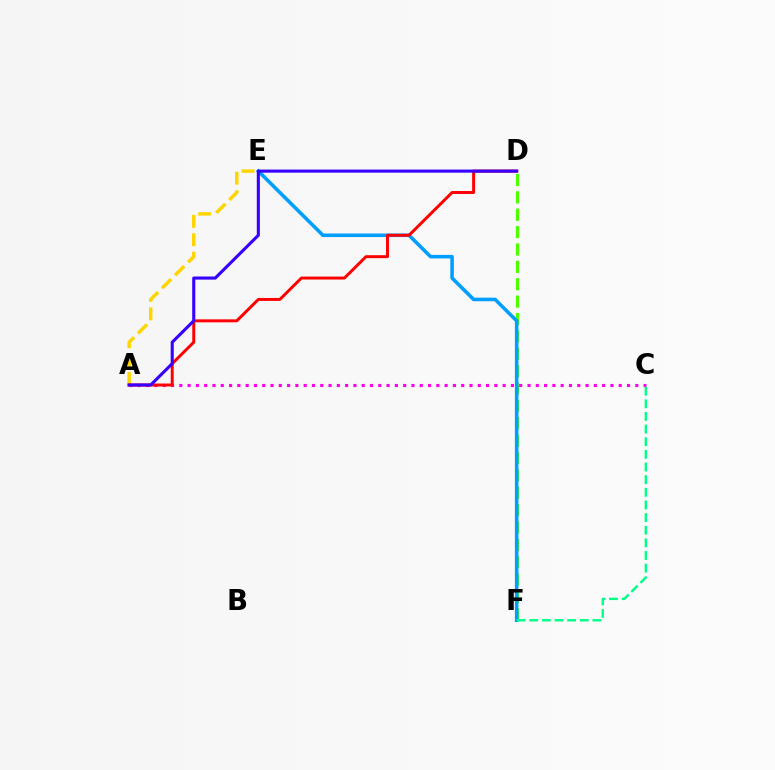{('A', 'E'): [{'color': '#ffd500', 'line_style': 'dashed', 'thickness': 2.5}], ('D', 'F'): [{'color': '#4fff00', 'line_style': 'dashed', 'thickness': 2.36}], ('E', 'F'): [{'color': '#009eff', 'line_style': 'solid', 'thickness': 2.56}], ('A', 'C'): [{'color': '#ff00ed', 'line_style': 'dotted', 'thickness': 2.25}], ('A', 'D'): [{'color': '#ff0000', 'line_style': 'solid', 'thickness': 2.13}, {'color': '#3700ff', 'line_style': 'solid', 'thickness': 2.23}], ('C', 'F'): [{'color': '#00ff86', 'line_style': 'dashed', 'thickness': 1.72}]}